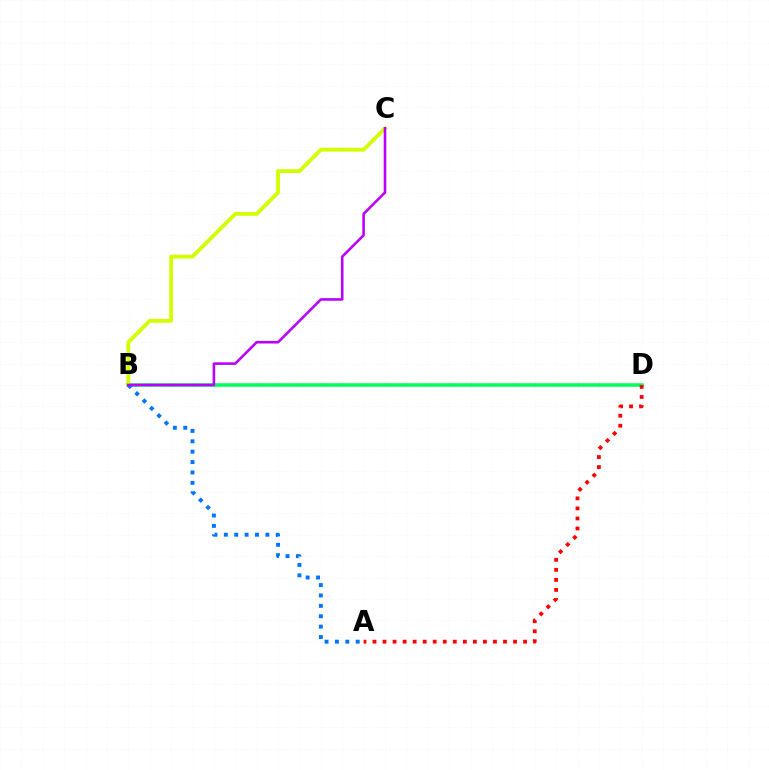{('B', 'D'): [{'color': '#00ff5c', 'line_style': 'solid', 'thickness': 2.54}], ('B', 'C'): [{'color': '#d1ff00', 'line_style': 'solid', 'thickness': 2.74}, {'color': '#b900ff', 'line_style': 'solid', 'thickness': 1.87}], ('A', 'B'): [{'color': '#0074ff', 'line_style': 'dotted', 'thickness': 2.82}], ('A', 'D'): [{'color': '#ff0000', 'line_style': 'dotted', 'thickness': 2.73}]}